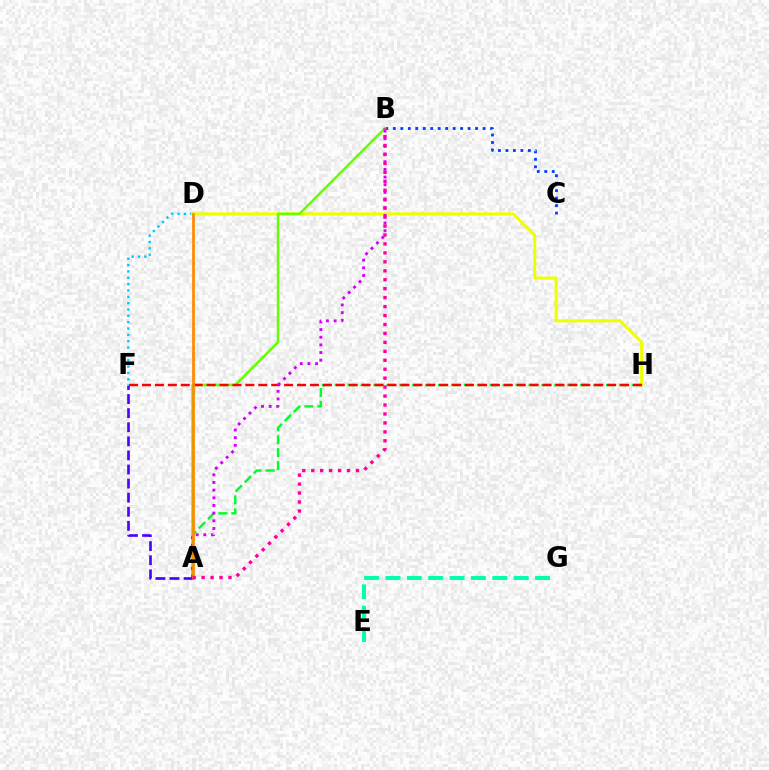{('D', 'F'): [{'color': '#00c7ff', 'line_style': 'dotted', 'thickness': 1.73}], ('D', 'H'): [{'color': '#eeff00', 'line_style': 'solid', 'thickness': 2.19}], ('B', 'C'): [{'color': '#003fff', 'line_style': 'dotted', 'thickness': 2.03}], ('A', 'H'): [{'color': '#00ff27', 'line_style': 'dashed', 'thickness': 1.75}], ('A', 'B'): [{'color': '#66ff00', 'line_style': 'solid', 'thickness': 1.8}, {'color': '#d600ff', 'line_style': 'dotted', 'thickness': 2.08}, {'color': '#ff00a0', 'line_style': 'dotted', 'thickness': 2.43}], ('F', 'H'): [{'color': '#ff0000', 'line_style': 'dashed', 'thickness': 1.76}], ('E', 'G'): [{'color': '#00ffaf', 'line_style': 'dashed', 'thickness': 2.9}], ('A', 'F'): [{'color': '#4f00ff', 'line_style': 'dashed', 'thickness': 1.91}], ('A', 'D'): [{'color': '#ff8800', 'line_style': 'solid', 'thickness': 1.94}]}